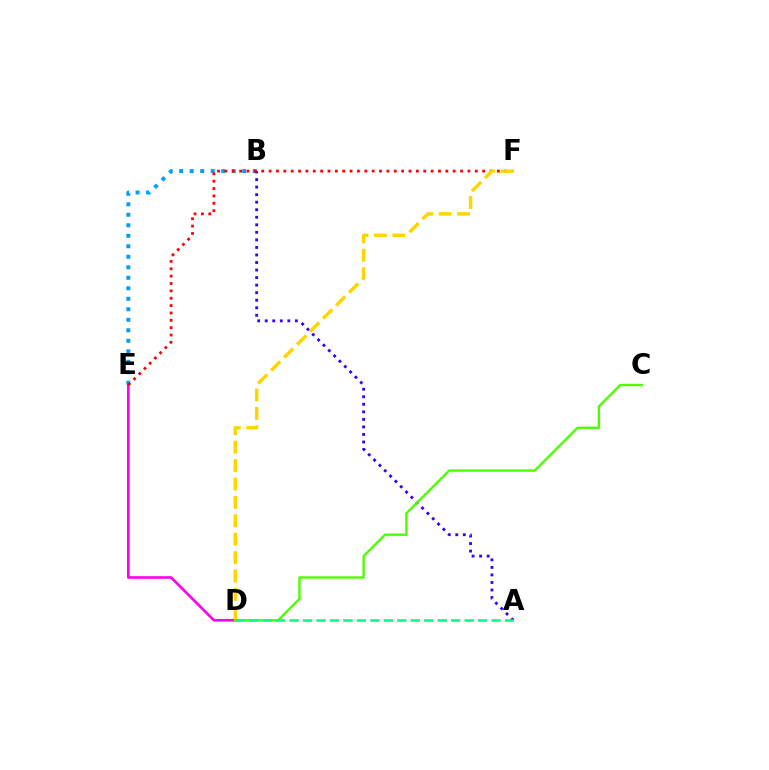{('B', 'E'): [{'color': '#009eff', 'line_style': 'dotted', 'thickness': 2.85}], ('A', 'B'): [{'color': '#3700ff', 'line_style': 'dotted', 'thickness': 2.05}], ('D', 'E'): [{'color': '#ff00ed', 'line_style': 'solid', 'thickness': 1.91}], ('C', 'D'): [{'color': '#4fff00', 'line_style': 'solid', 'thickness': 1.72}], ('E', 'F'): [{'color': '#ff0000', 'line_style': 'dotted', 'thickness': 2.0}], ('D', 'F'): [{'color': '#ffd500', 'line_style': 'dashed', 'thickness': 2.5}], ('A', 'D'): [{'color': '#00ff86', 'line_style': 'dashed', 'thickness': 1.83}]}